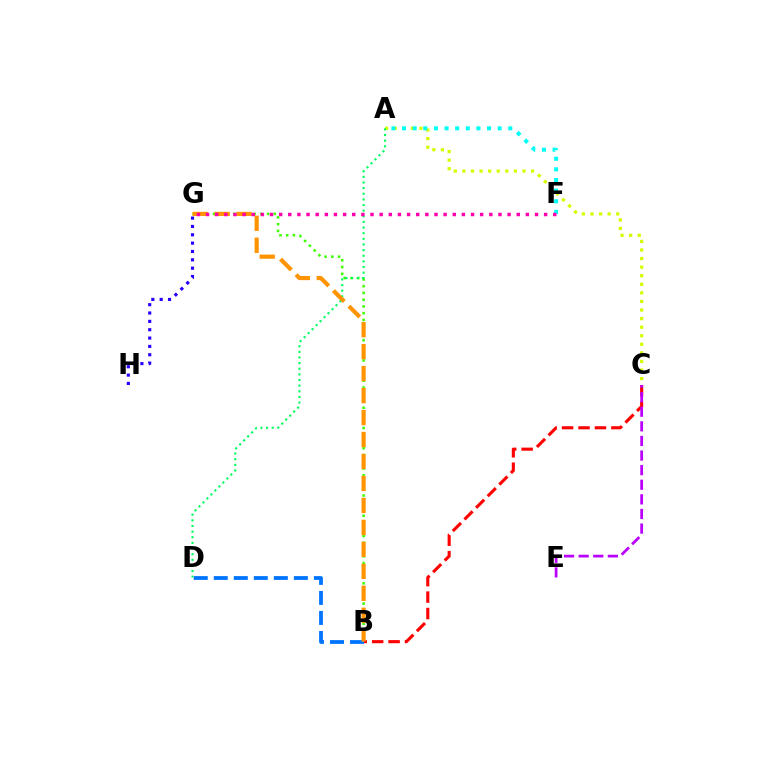{('B', 'C'): [{'color': '#ff0000', 'line_style': 'dashed', 'thickness': 2.23}], ('A', 'C'): [{'color': '#d1ff00', 'line_style': 'dotted', 'thickness': 2.33}], ('B', 'G'): [{'color': '#3dff00', 'line_style': 'dotted', 'thickness': 1.83}, {'color': '#ff9400', 'line_style': 'dashed', 'thickness': 2.98}], ('A', 'D'): [{'color': '#00ff5c', 'line_style': 'dotted', 'thickness': 1.53}], ('G', 'H'): [{'color': '#2500ff', 'line_style': 'dotted', 'thickness': 2.27}], ('B', 'D'): [{'color': '#0074ff', 'line_style': 'dashed', 'thickness': 2.72}], ('A', 'F'): [{'color': '#00fff6', 'line_style': 'dotted', 'thickness': 2.89}], ('C', 'E'): [{'color': '#b900ff', 'line_style': 'dashed', 'thickness': 1.98}], ('F', 'G'): [{'color': '#ff00ac', 'line_style': 'dotted', 'thickness': 2.48}]}